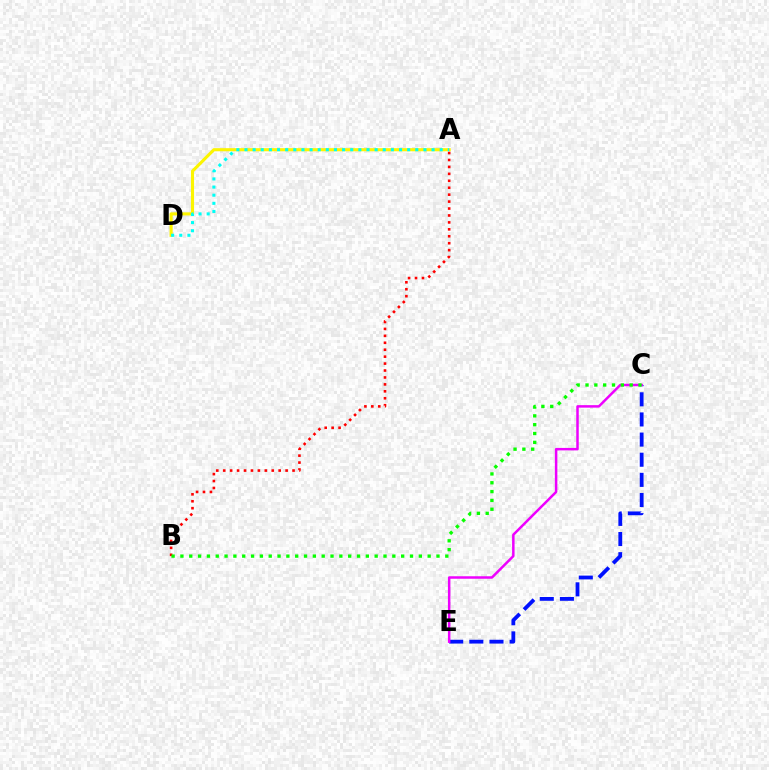{('A', 'D'): [{'color': '#fcf500', 'line_style': 'solid', 'thickness': 2.24}, {'color': '#00fff6', 'line_style': 'dotted', 'thickness': 2.21}], ('A', 'B'): [{'color': '#ff0000', 'line_style': 'dotted', 'thickness': 1.88}], ('C', 'E'): [{'color': '#0010ff', 'line_style': 'dashed', 'thickness': 2.74}, {'color': '#ee00ff', 'line_style': 'solid', 'thickness': 1.79}], ('B', 'C'): [{'color': '#08ff00', 'line_style': 'dotted', 'thickness': 2.4}]}